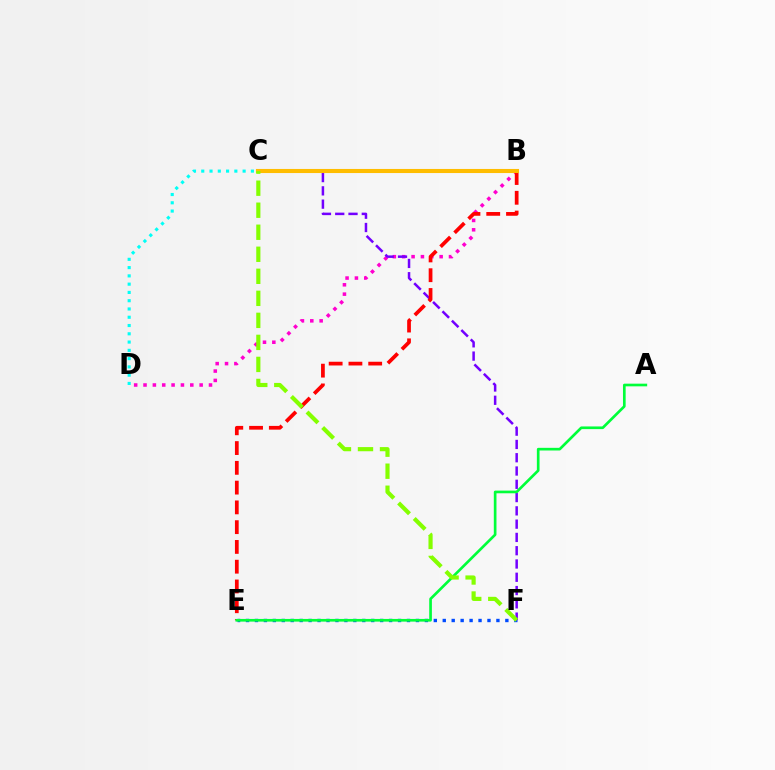{('B', 'D'): [{'color': '#ff00cf', 'line_style': 'dotted', 'thickness': 2.54}], ('C', 'D'): [{'color': '#00fff6', 'line_style': 'dotted', 'thickness': 2.25}], ('E', 'F'): [{'color': '#004bff', 'line_style': 'dotted', 'thickness': 2.43}], ('C', 'F'): [{'color': '#7200ff', 'line_style': 'dashed', 'thickness': 1.8}, {'color': '#84ff00', 'line_style': 'dashed', 'thickness': 2.99}], ('B', 'E'): [{'color': '#ff0000', 'line_style': 'dashed', 'thickness': 2.69}], ('A', 'E'): [{'color': '#00ff39', 'line_style': 'solid', 'thickness': 1.92}], ('B', 'C'): [{'color': '#ffbd00', 'line_style': 'solid', 'thickness': 2.94}]}